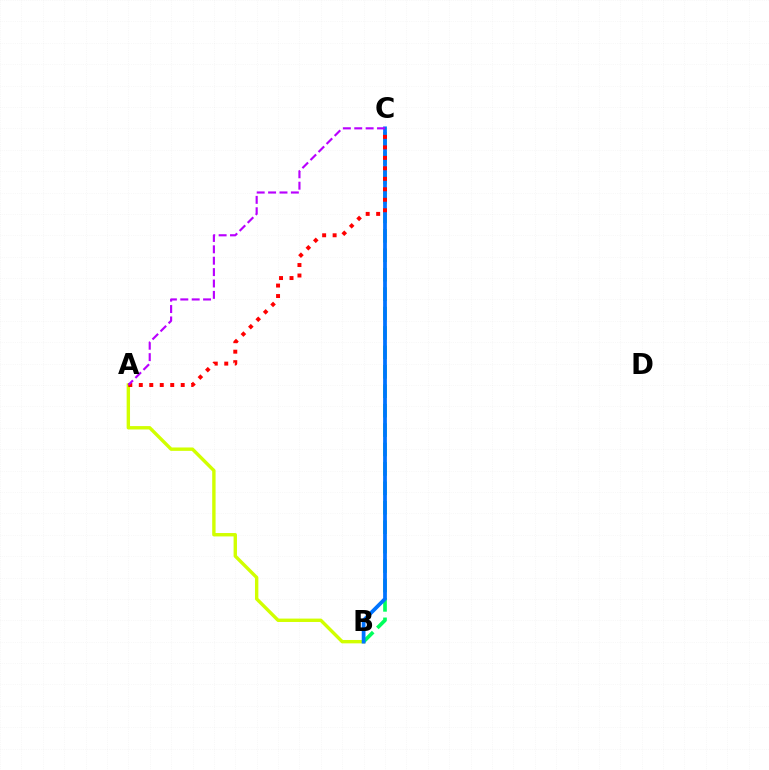{('A', 'B'): [{'color': '#d1ff00', 'line_style': 'solid', 'thickness': 2.44}], ('B', 'C'): [{'color': '#00ff5c', 'line_style': 'dashed', 'thickness': 2.64}, {'color': '#0074ff', 'line_style': 'solid', 'thickness': 2.71}], ('A', 'C'): [{'color': '#ff0000', 'line_style': 'dotted', 'thickness': 2.85}, {'color': '#b900ff', 'line_style': 'dashed', 'thickness': 1.55}]}